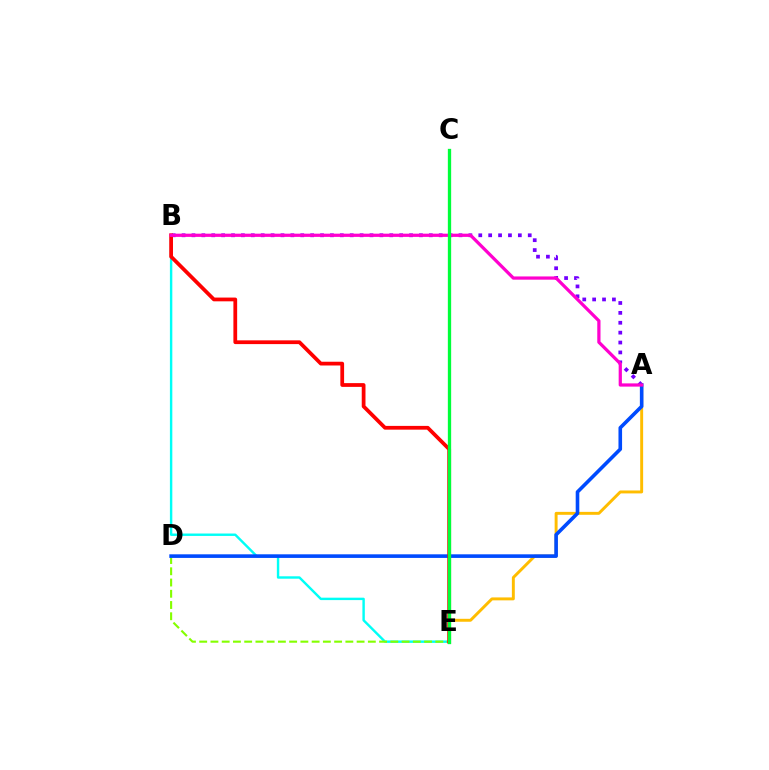{('B', 'E'): [{'color': '#00fff6', 'line_style': 'solid', 'thickness': 1.74}, {'color': '#ff0000', 'line_style': 'solid', 'thickness': 2.7}], ('D', 'E'): [{'color': '#84ff00', 'line_style': 'dashed', 'thickness': 1.53}], ('A', 'E'): [{'color': '#ffbd00', 'line_style': 'solid', 'thickness': 2.11}], ('A', 'B'): [{'color': '#7200ff', 'line_style': 'dotted', 'thickness': 2.69}, {'color': '#ff00cf', 'line_style': 'solid', 'thickness': 2.33}], ('A', 'D'): [{'color': '#004bff', 'line_style': 'solid', 'thickness': 2.6}], ('C', 'E'): [{'color': '#00ff39', 'line_style': 'solid', 'thickness': 2.38}]}